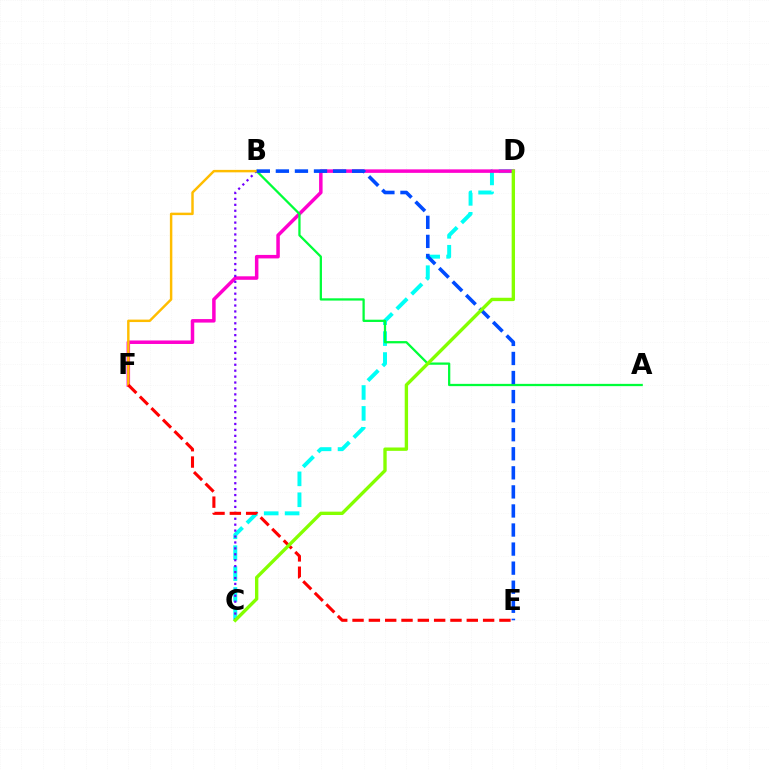{('C', 'D'): [{'color': '#00fff6', 'line_style': 'dashed', 'thickness': 2.84}, {'color': '#84ff00', 'line_style': 'solid', 'thickness': 2.42}], ('D', 'F'): [{'color': '#ff00cf', 'line_style': 'solid', 'thickness': 2.52}], ('B', 'C'): [{'color': '#7200ff', 'line_style': 'dotted', 'thickness': 1.61}], ('A', 'B'): [{'color': '#00ff39', 'line_style': 'solid', 'thickness': 1.63}], ('B', 'F'): [{'color': '#ffbd00', 'line_style': 'solid', 'thickness': 1.77}], ('E', 'F'): [{'color': '#ff0000', 'line_style': 'dashed', 'thickness': 2.22}], ('B', 'E'): [{'color': '#004bff', 'line_style': 'dashed', 'thickness': 2.59}]}